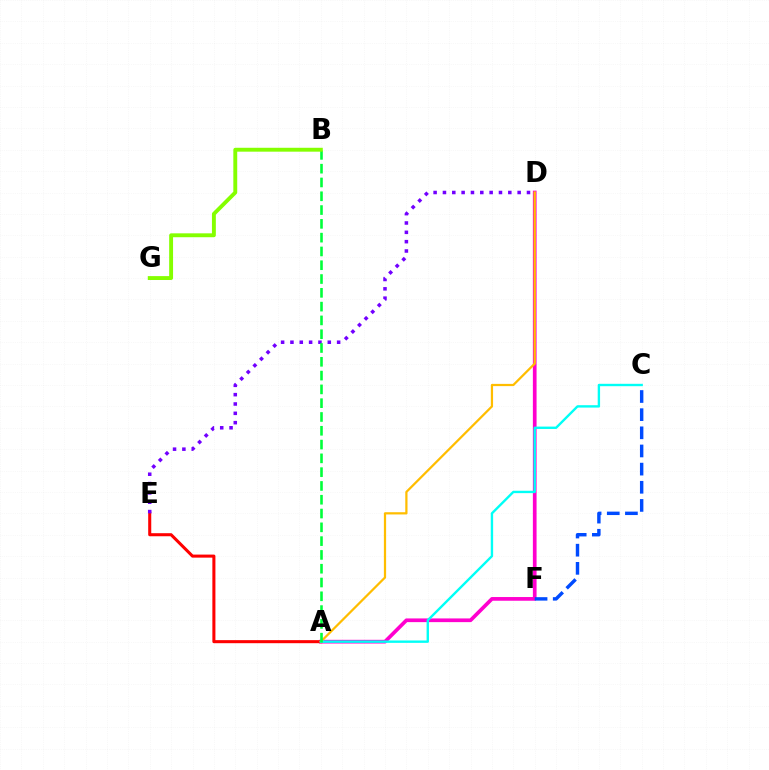{('A', 'D'): [{'color': '#ff00cf', 'line_style': 'solid', 'thickness': 2.66}, {'color': '#ffbd00', 'line_style': 'solid', 'thickness': 1.61}], ('A', 'E'): [{'color': '#ff0000', 'line_style': 'solid', 'thickness': 2.2}], ('C', 'F'): [{'color': '#004bff', 'line_style': 'dashed', 'thickness': 2.47}], ('D', 'E'): [{'color': '#7200ff', 'line_style': 'dotted', 'thickness': 2.54}], ('A', 'C'): [{'color': '#00fff6', 'line_style': 'solid', 'thickness': 1.71}], ('A', 'B'): [{'color': '#00ff39', 'line_style': 'dashed', 'thickness': 1.87}], ('B', 'G'): [{'color': '#84ff00', 'line_style': 'solid', 'thickness': 2.8}]}